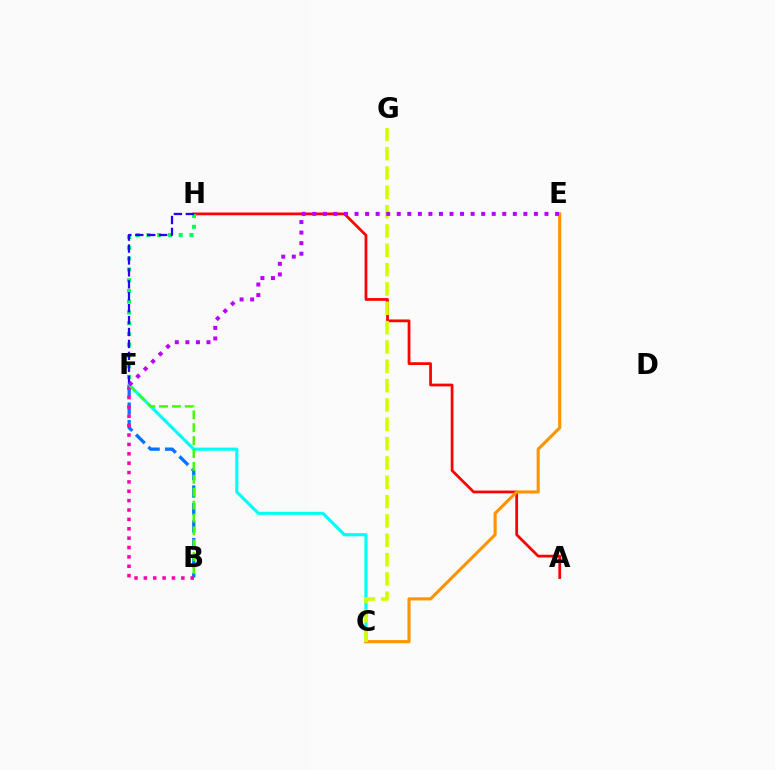{('A', 'H'): [{'color': '#ff0000', 'line_style': 'solid', 'thickness': 1.98}], ('C', 'F'): [{'color': '#00fff6', 'line_style': 'solid', 'thickness': 2.25}], ('B', 'F'): [{'color': '#0074ff', 'line_style': 'dashed', 'thickness': 2.38}, {'color': '#ff00ac', 'line_style': 'dotted', 'thickness': 2.55}, {'color': '#3dff00', 'line_style': 'dashed', 'thickness': 1.75}], ('C', 'E'): [{'color': '#ff9400', 'line_style': 'solid', 'thickness': 2.24}], ('F', 'H'): [{'color': '#00ff5c', 'line_style': 'dotted', 'thickness': 2.92}, {'color': '#2500ff', 'line_style': 'dashed', 'thickness': 1.62}], ('C', 'G'): [{'color': '#d1ff00', 'line_style': 'dashed', 'thickness': 2.63}], ('E', 'F'): [{'color': '#b900ff', 'line_style': 'dotted', 'thickness': 2.87}]}